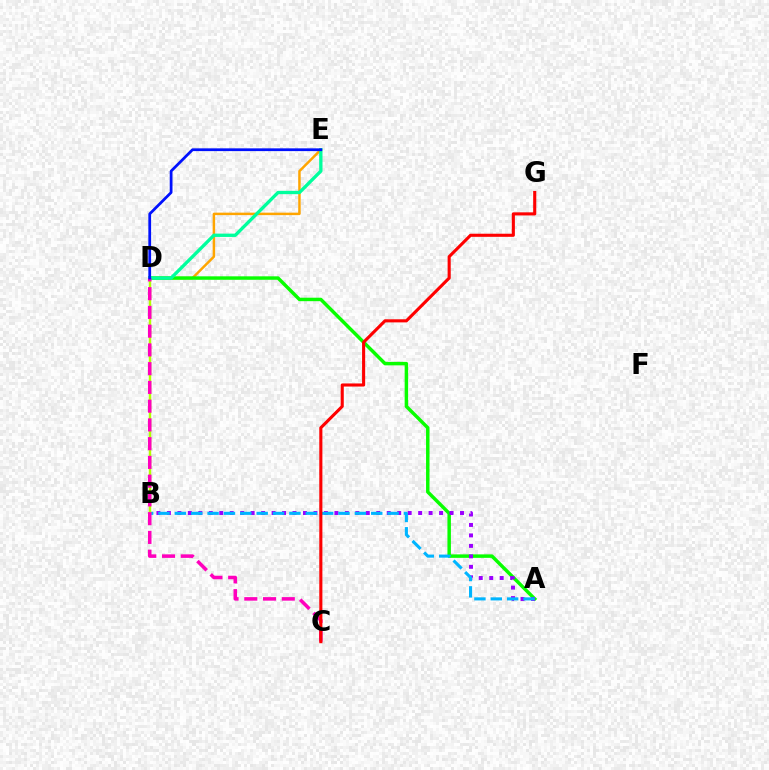{('D', 'E'): [{'color': '#ffa500', 'line_style': 'solid', 'thickness': 1.78}, {'color': '#00ff9d', 'line_style': 'solid', 'thickness': 2.39}, {'color': '#0010ff', 'line_style': 'solid', 'thickness': 1.99}], ('A', 'D'): [{'color': '#08ff00', 'line_style': 'solid', 'thickness': 2.49}], ('A', 'B'): [{'color': '#9b00ff', 'line_style': 'dotted', 'thickness': 2.84}, {'color': '#00b5ff', 'line_style': 'dashed', 'thickness': 2.22}], ('B', 'D'): [{'color': '#b3ff00', 'line_style': 'solid', 'thickness': 1.76}], ('C', 'D'): [{'color': '#ff00bd', 'line_style': 'dashed', 'thickness': 2.55}], ('C', 'G'): [{'color': '#ff0000', 'line_style': 'solid', 'thickness': 2.23}]}